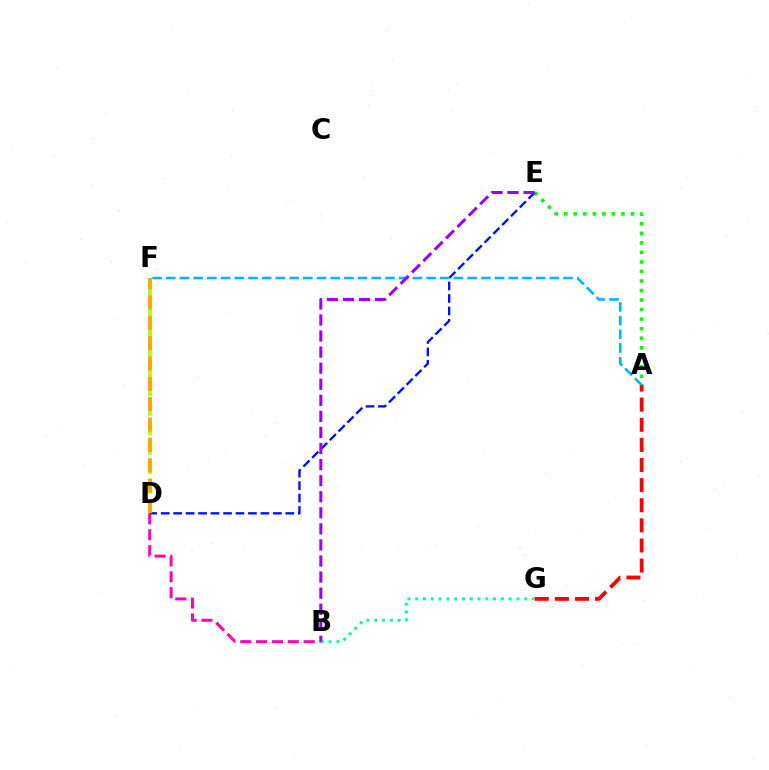{('D', 'F'): [{'color': '#b3ff00', 'line_style': 'dashed', 'thickness': 2.64}, {'color': '#ffa500', 'line_style': 'dashed', 'thickness': 2.76}], ('A', 'E'): [{'color': '#08ff00', 'line_style': 'dotted', 'thickness': 2.59}], ('D', 'E'): [{'color': '#0010ff', 'line_style': 'dashed', 'thickness': 1.69}], ('B', 'D'): [{'color': '#ff00bd', 'line_style': 'dashed', 'thickness': 2.16}], ('A', 'G'): [{'color': '#ff0000', 'line_style': 'dashed', 'thickness': 2.73}], ('B', 'G'): [{'color': '#00ff9d', 'line_style': 'dotted', 'thickness': 2.12}], ('A', 'F'): [{'color': '#00b5ff', 'line_style': 'dashed', 'thickness': 1.86}], ('B', 'E'): [{'color': '#9b00ff', 'line_style': 'dashed', 'thickness': 2.18}]}